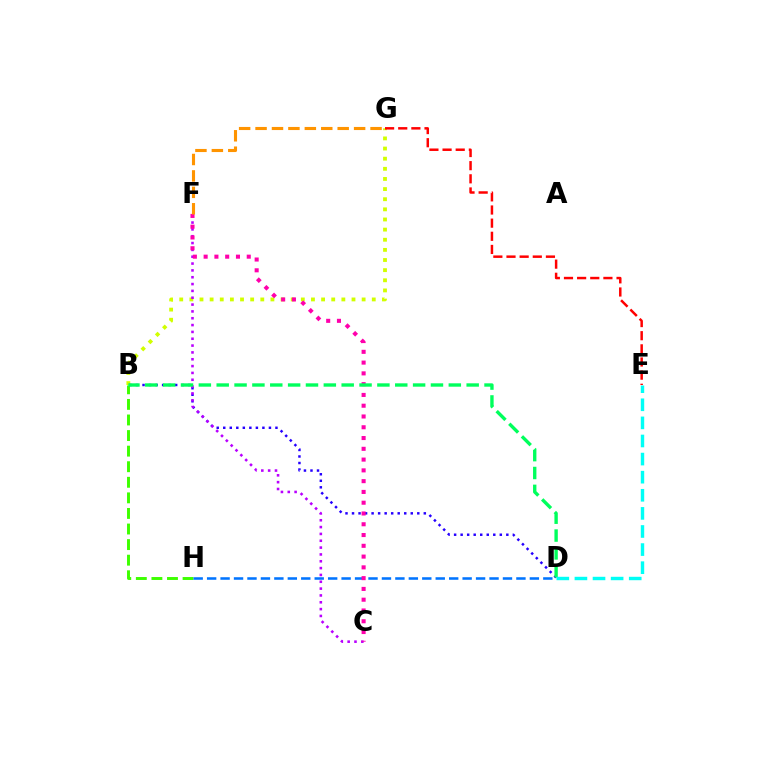{('B', 'H'): [{'color': '#3dff00', 'line_style': 'dashed', 'thickness': 2.12}], ('B', 'G'): [{'color': '#d1ff00', 'line_style': 'dotted', 'thickness': 2.75}], ('B', 'D'): [{'color': '#2500ff', 'line_style': 'dotted', 'thickness': 1.77}, {'color': '#00ff5c', 'line_style': 'dashed', 'thickness': 2.43}], ('E', 'G'): [{'color': '#ff0000', 'line_style': 'dashed', 'thickness': 1.79}], ('C', 'F'): [{'color': '#b900ff', 'line_style': 'dotted', 'thickness': 1.86}, {'color': '#ff00ac', 'line_style': 'dotted', 'thickness': 2.93}], ('D', 'H'): [{'color': '#0074ff', 'line_style': 'dashed', 'thickness': 1.83}], ('F', 'G'): [{'color': '#ff9400', 'line_style': 'dashed', 'thickness': 2.23}], ('D', 'E'): [{'color': '#00fff6', 'line_style': 'dashed', 'thickness': 2.46}]}